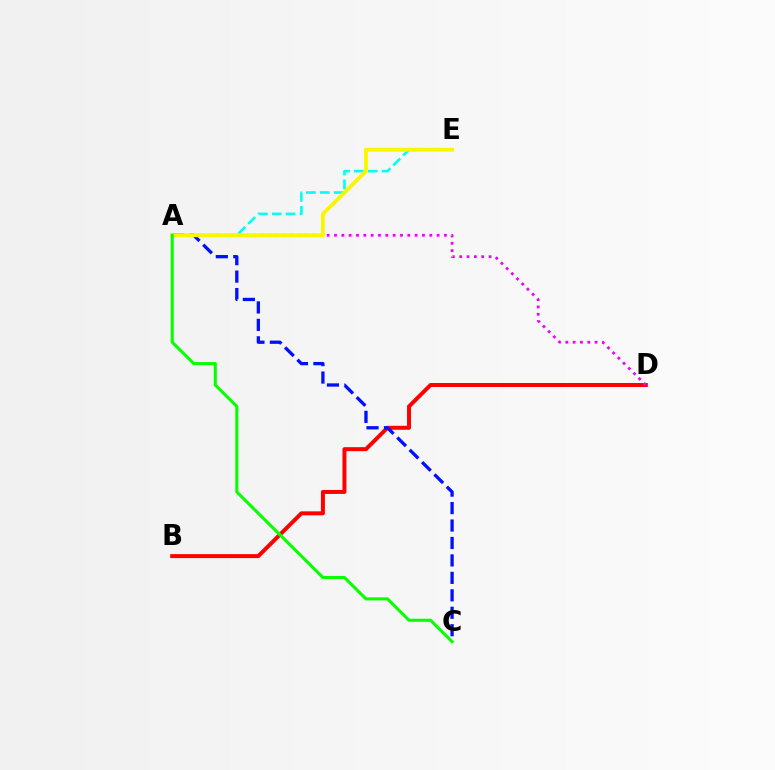{('B', 'D'): [{'color': '#ff0000', 'line_style': 'solid', 'thickness': 2.86}], ('A', 'E'): [{'color': '#00fff6', 'line_style': 'dashed', 'thickness': 1.89}, {'color': '#fcf500', 'line_style': 'solid', 'thickness': 2.76}], ('A', 'D'): [{'color': '#ee00ff', 'line_style': 'dotted', 'thickness': 1.99}], ('A', 'C'): [{'color': '#0010ff', 'line_style': 'dashed', 'thickness': 2.37}, {'color': '#08ff00', 'line_style': 'solid', 'thickness': 2.21}]}